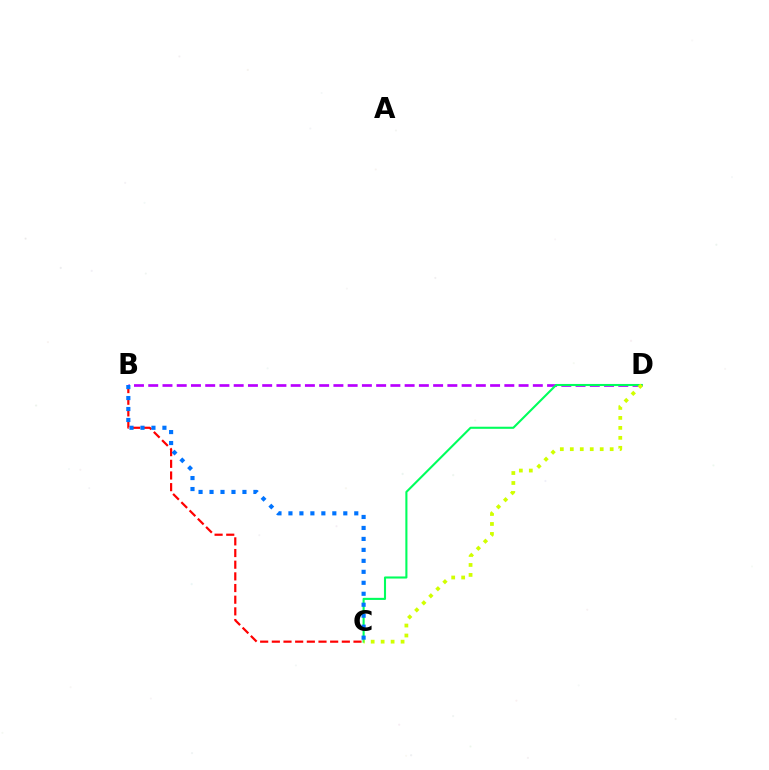{('B', 'D'): [{'color': '#b900ff', 'line_style': 'dashed', 'thickness': 1.94}], ('B', 'C'): [{'color': '#ff0000', 'line_style': 'dashed', 'thickness': 1.58}, {'color': '#0074ff', 'line_style': 'dotted', 'thickness': 2.98}], ('C', 'D'): [{'color': '#00ff5c', 'line_style': 'solid', 'thickness': 1.51}, {'color': '#d1ff00', 'line_style': 'dotted', 'thickness': 2.71}]}